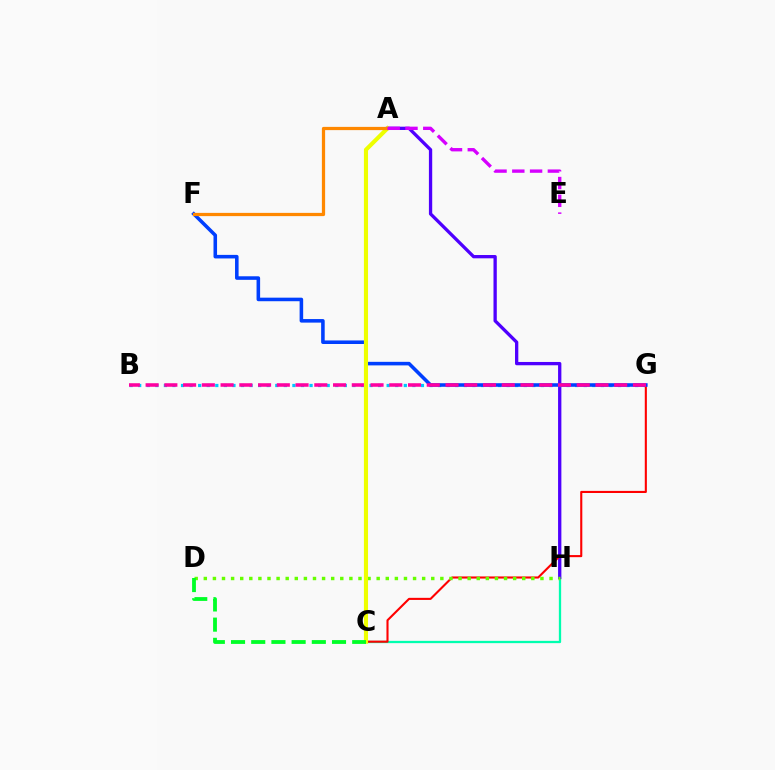{('C', 'H'): [{'color': '#00ffaf', 'line_style': 'solid', 'thickness': 1.64}], ('A', 'H'): [{'color': '#4f00ff', 'line_style': 'solid', 'thickness': 2.38}], ('B', 'G'): [{'color': '#00c7ff', 'line_style': 'dotted', 'thickness': 2.33}, {'color': '#ff00a0', 'line_style': 'dashed', 'thickness': 2.55}], ('C', 'G'): [{'color': '#ff0000', 'line_style': 'solid', 'thickness': 1.51}], ('F', 'G'): [{'color': '#003fff', 'line_style': 'solid', 'thickness': 2.56}], ('D', 'H'): [{'color': '#66ff00', 'line_style': 'dotted', 'thickness': 2.47}], ('A', 'C'): [{'color': '#eeff00', 'line_style': 'solid', 'thickness': 2.96}], ('A', 'F'): [{'color': '#ff8800', 'line_style': 'solid', 'thickness': 2.33}], ('C', 'D'): [{'color': '#00ff27', 'line_style': 'dashed', 'thickness': 2.74}], ('A', 'E'): [{'color': '#d600ff', 'line_style': 'dashed', 'thickness': 2.42}]}